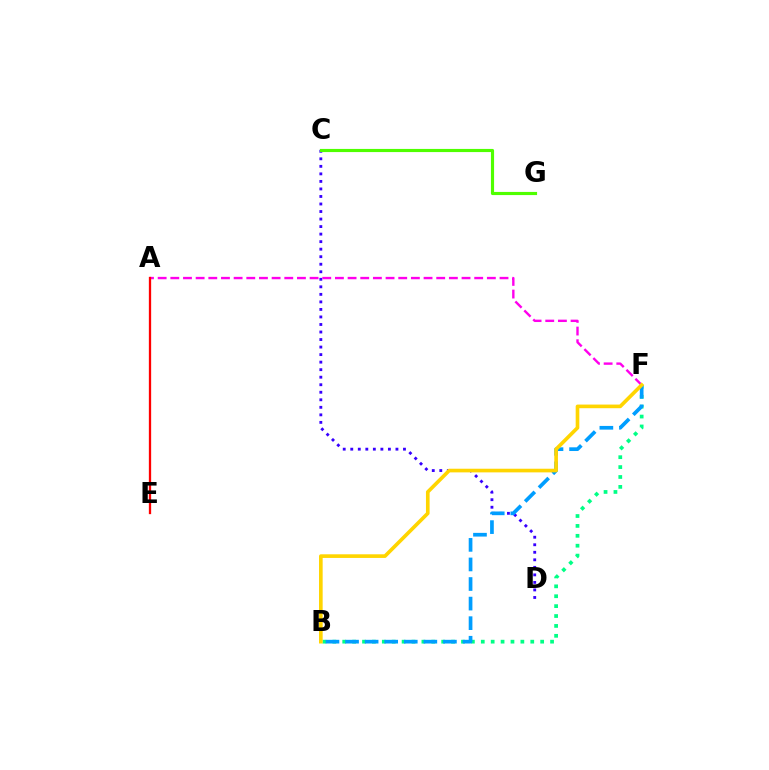{('B', 'F'): [{'color': '#00ff86', 'line_style': 'dotted', 'thickness': 2.69}, {'color': '#009eff', 'line_style': 'dashed', 'thickness': 2.66}, {'color': '#ffd500', 'line_style': 'solid', 'thickness': 2.63}], ('C', 'D'): [{'color': '#3700ff', 'line_style': 'dotted', 'thickness': 2.05}], ('A', 'F'): [{'color': '#ff00ed', 'line_style': 'dashed', 'thickness': 1.72}], ('A', 'E'): [{'color': '#ff0000', 'line_style': 'solid', 'thickness': 1.65}], ('C', 'G'): [{'color': '#4fff00', 'line_style': 'solid', 'thickness': 2.27}]}